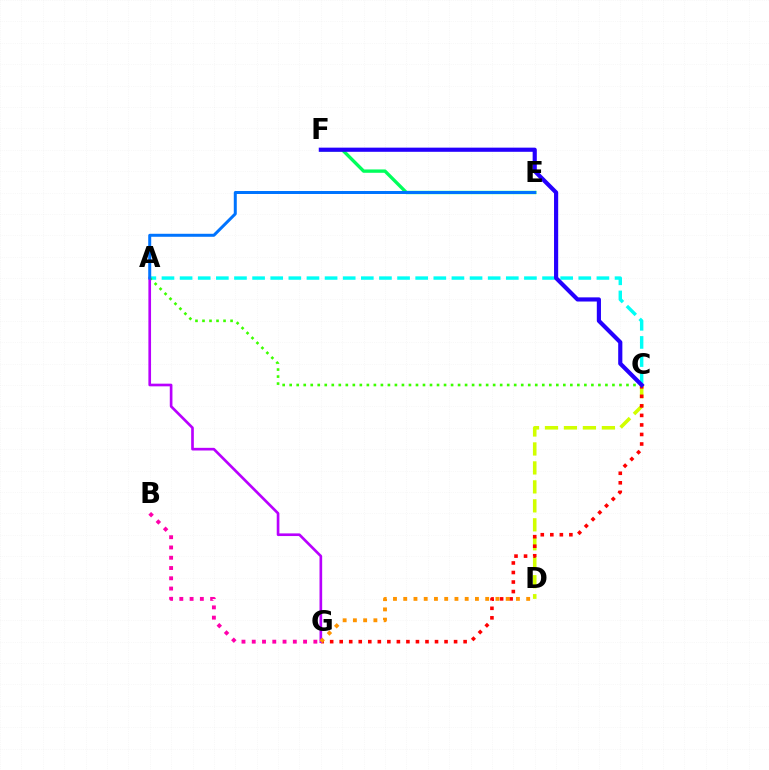{('E', 'F'): [{'color': '#00ff5c', 'line_style': 'solid', 'thickness': 2.41}], ('C', 'D'): [{'color': '#d1ff00', 'line_style': 'dashed', 'thickness': 2.58}], ('A', 'C'): [{'color': '#00fff6', 'line_style': 'dashed', 'thickness': 2.46}, {'color': '#3dff00', 'line_style': 'dotted', 'thickness': 1.91}], ('C', 'G'): [{'color': '#ff0000', 'line_style': 'dotted', 'thickness': 2.59}], ('A', 'G'): [{'color': '#b900ff', 'line_style': 'solid', 'thickness': 1.92}], ('D', 'G'): [{'color': '#ff9400', 'line_style': 'dotted', 'thickness': 2.78}], ('C', 'F'): [{'color': '#2500ff', 'line_style': 'solid', 'thickness': 2.99}], ('B', 'G'): [{'color': '#ff00ac', 'line_style': 'dotted', 'thickness': 2.79}], ('A', 'E'): [{'color': '#0074ff', 'line_style': 'solid', 'thickness': 2.16}]}